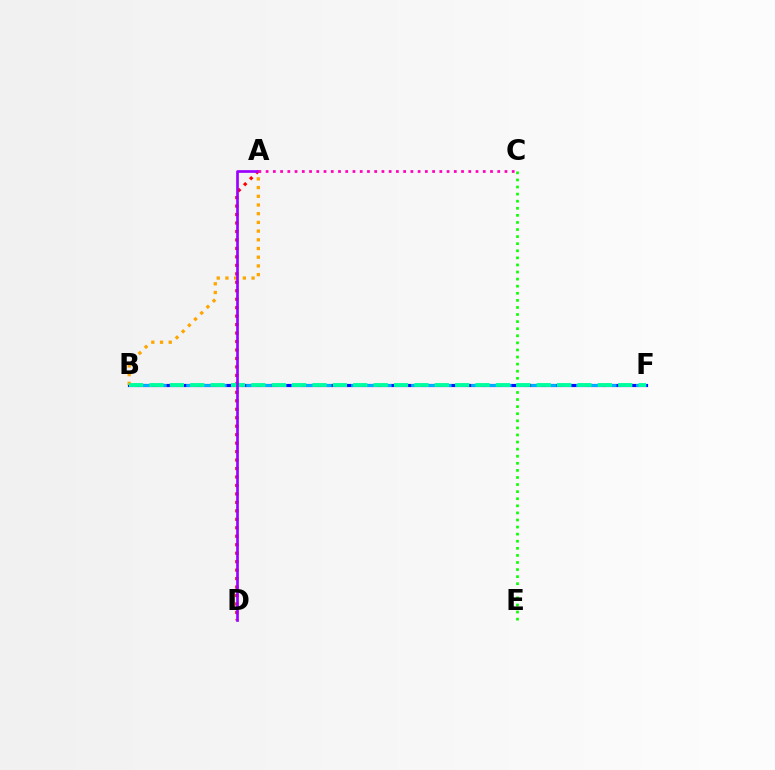{('A', 'D'): [{'color': '#ff0000', 'line_style': 'dotted', 'thickness': 2.3}, {'color': '#9b00ff', 'line_style': 'solid', 'thickness': 1.93}], ('B', 'F'): [{'color': '#b3ff00', 'line_style': 'solid', 'thickness': 2.06}, {'color': '#0010ff', 'line_style': 'solid', 'thickness': 2.27}, {'color': '#00b5ff', 'line_style': 'dashed', 'thickness': 2.04}, {'color': '#00ff9d', 'line_style': 'dashed', 'thickness': 2.77}], ('C', 'E'): [{'color': '#08ff00', 'line_style': 'dotted', 'thickness': 1.92}], ('A', 'B'): [{'color': '#ffa500', 'line_style': 'dotted', 'thickness': 2.36}], ('A', 'C'): [{'color': '#ff00bd', 'line_style': 'dotted', 'thickness': 1.97}]}